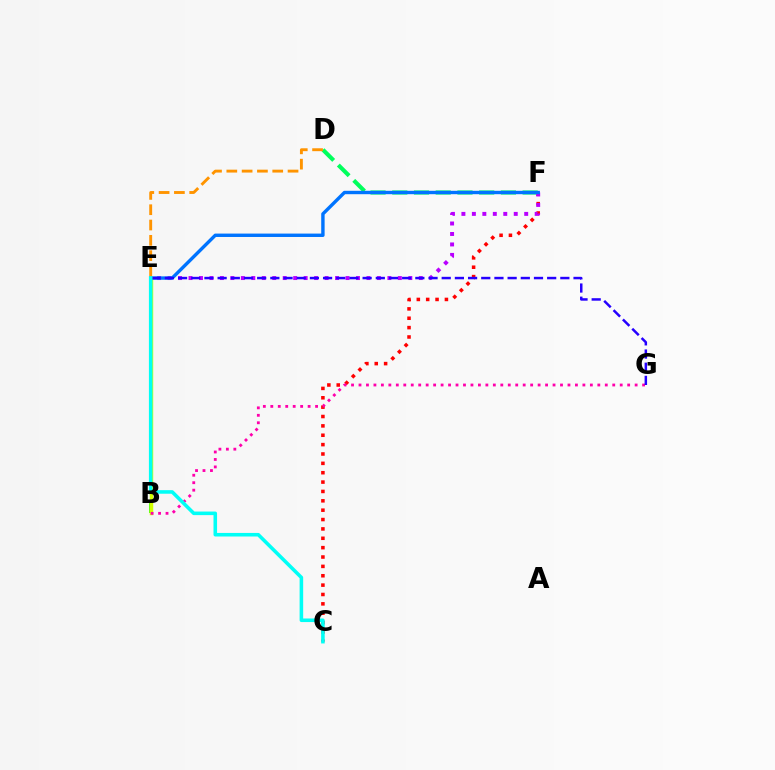{('B', 'E'): [{'color': '#3dff00', 'line_style': 'dashed', 'thickness': 2.75}, {'color': '#d1ff00', 'line_style': 'solid', 'thickness': 2.49}], ('C', 'F'): [{'color': '#ff0000', 'line_style': 'dotted', 'thickness': 2.54}], ('D', 'F'): [{'color': '#00ff5c', 'line_style': 'dashed', 'thickness': 2.95}], ('E', 'F'): [{'color': '#b900ff', 'line_style': 'dotted', 'thickness': 2.84}, {'color': '#0074ff', 'line_style': 'solid', 'thickness': 2.45}], ('B', 'G'): [{'color': '#ff00ac', 'line_style': 'dotted', 'thickness': 2.03}], ('D', 'E'): [{'color': '#ff9400', 'line_style': 'dashed', 'thickness': 2.08}], ('E', 'G'): [{'color': '#2500ff', 'line_style': 'dashed', 'thickness': 1.79}], ('C', 'E'): [{'color': '#00fff6', 'line_style': 'solid', 'thickness': 2.57}]}